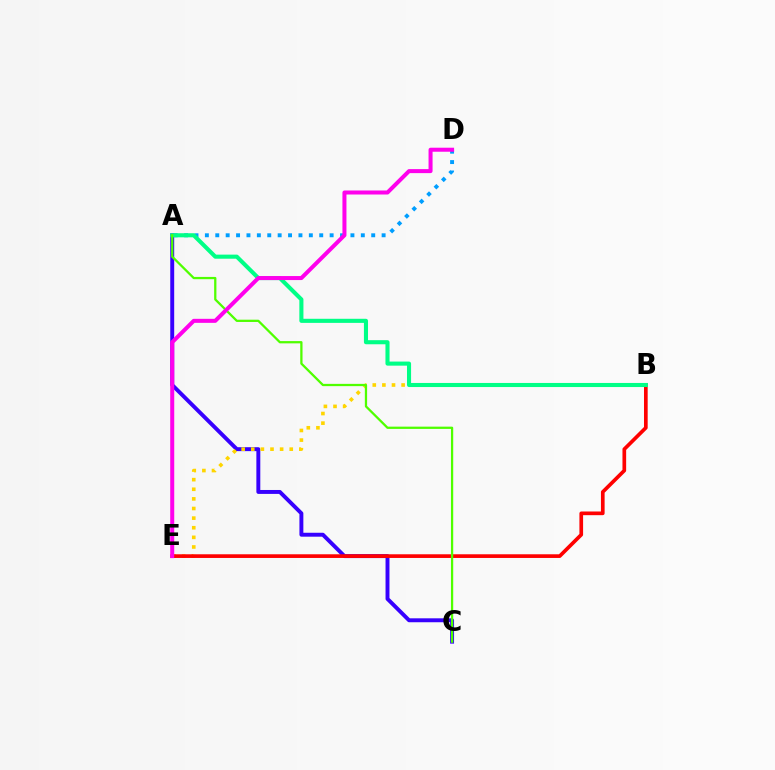{('A', 'C'): [{'color': '#3700ff', 'line_style': 'solid', 'thickness': 2.83}, {'color': '#4fff00', 'line_style': 'solid', 'thickness': 1.63}], ('B', 'E'): [{'color': '#ffd500', 'line_style': 'dotted', 'thickness': 2.61}, {'color': '#ff0000', 'line_style': 'solid', 'thickness': 2.65}], ('A', 'D'): [{'color': '#009eff', 'line_style': 'dotted', 'thickness': 2.82}], ('A', 'B'): [{'color': '#00ff86', 'line_style': 'solid', 'thickness': 2.94}], ('D', 'E'): [{'color': '#ff00ed', 'line_style': 'solid', 'thickness': 2.89}]}